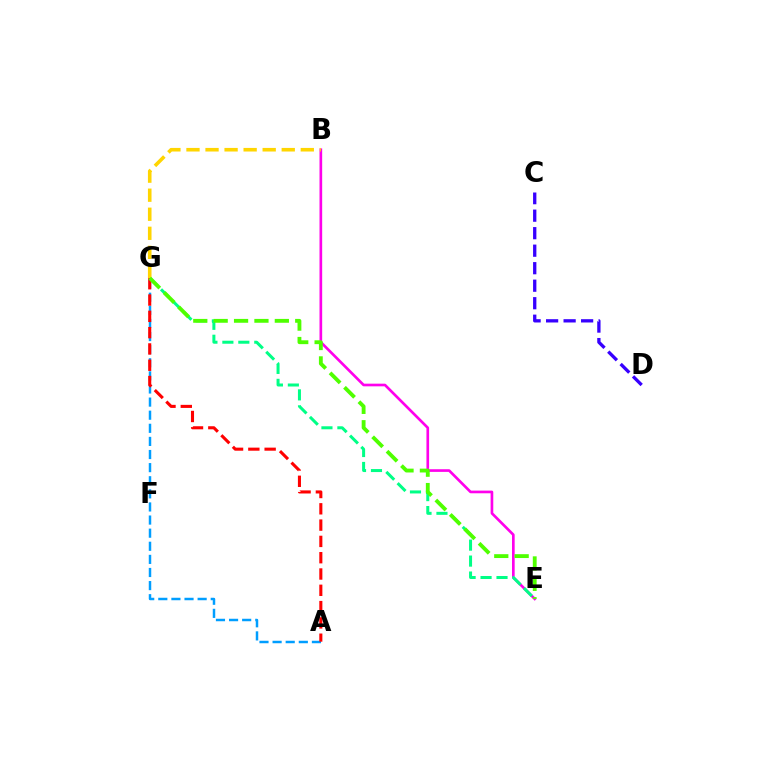{('C', 'D'): [{'color': '#3700ff', 'line_style': 'dashed', 'thickness': 2.38}], ('B', 'E'): [{'color': '#ff00ed', 'line_style': 'solid', 'thickness': 1.92}], ('E', 'G'): [{'color': '#00ff86', 'line_style': 'dashed', 'thickness': 2.17}, {'color': '#4fff00', 'line_style': 'dashed', 'thickness': 2.77}], ('A', 'G'): [{'color': '#009eff', 'line_style': 'dashed', 'thickness': 1.78}, {'color': '#ff0000', 'line_style': 'dashed', 'thickness': 2.21}], ('B', 'G'): [{'color': '#ffd500', 'line_style': 'dashed', 'thickness': 2.59}]}